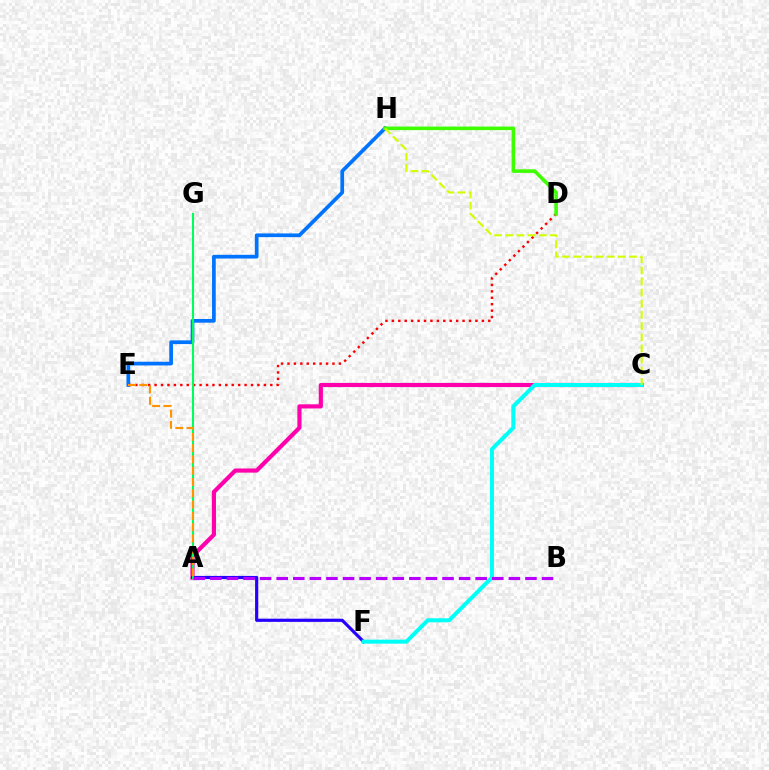{('A', 'C'): [{'color': '#ff00ac', 'line_style': 'solid', 'thickness': 2.99}], ('E', 'H'): [{'color': '#0074ff', 'line_style': 'solid', 'thickness': 2.67}], ('A', 'F'): [{'color': '#2500ff', 'line_style': 'solid', 'thickness': 2.28}], ('D', 'E'): [{'color': '#ff0000', 'line_style': 'dotted', 'thickness': 1.75}], ('A', 'G'): [{'color': '#00ff5c', 'line_style': 'solid', 'thickness': 1.51}], ('A', 'E'): [{'color': '#ff9400', 'line_style': 'dashed', 'thickness': 1.53}], ('C', 'F'): [{'color': '#00fff6', 'line_style': 'solid', 'thickness': 2.88}], ('A', 'B'): [{'color': '#b900ff', 'line_style': 'dashed', 'thickness': 2.25}], ('D', 'H'): [{'color': '#3dff00', 'line_style': 'solid', 'thickness': 2.58}], ('C', 'H'): [{'color': '#d1ff00', 'line_style': 'dashed', 'thickness': 1.52}]}